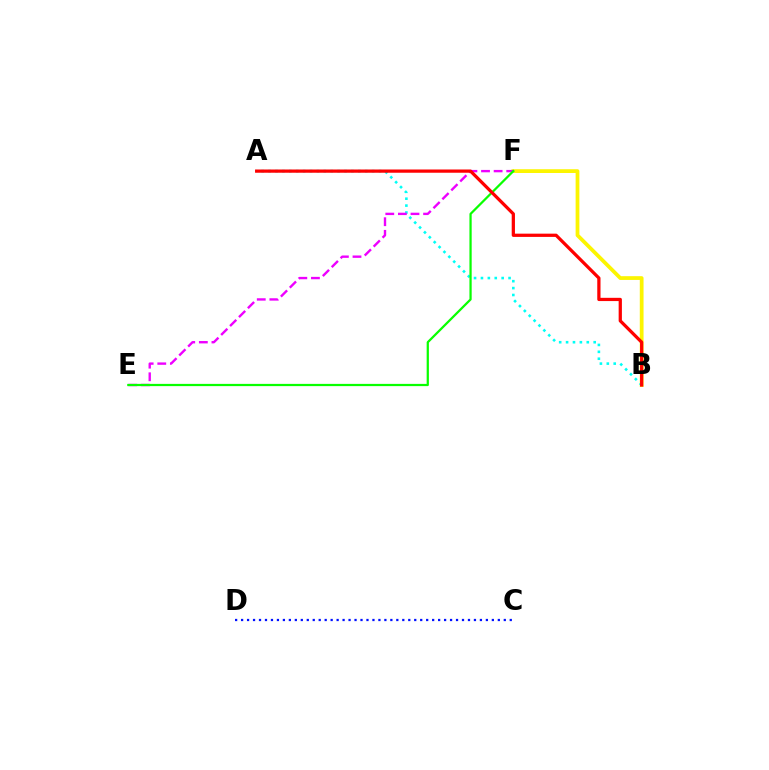{('C', 'D'): [{'color': '#0010ff', 'line_style': 'dotted', 'thickness': 1.62}], ('B', 'F'): [{'color': '#fcf500', 'line_style': 'solid', 'thickness': 2.71}], ('A', 'B'): [{'color': '#00fff6', 'line_style': 'dotted', 'thickness': 1.88}, {'color': '#ff0000', 'line_style': 'solid', 'thickness': 2.34}], ('E', 'F'): [{'color': '#ee00ff', 'line_style': 'dashed', 'thickness': 1.71}, {'color': '#08ff00', 'line_style': 'solid', 'thickness': 1.61}]}